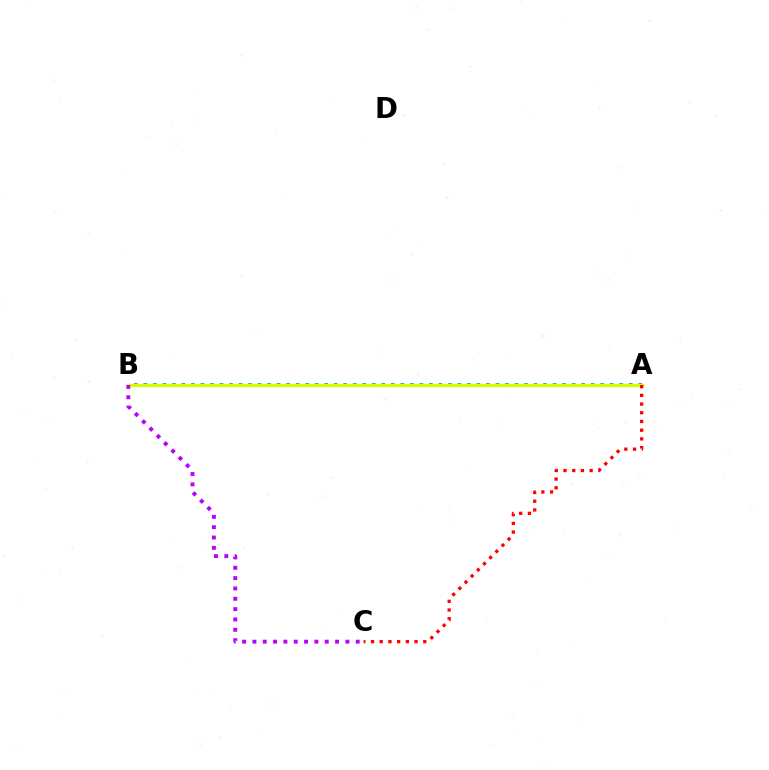{('A', 'B'): [{'color': '#00ff5c', 'line_style': 'solid', 'thickness': 2.08}, {'color': '#0074ff', 'line_style': 'dotted', 'thickness': 2.59}, {'color': '#d1ff00', 'line_style': 'solid', 'thickness': 2.35}], ('A', 'C'): [{'color': '#ff0000', 'line_style': 'dotted', 'thickness': 2.37}], ('B', 'C'): [{'color': '#b900ff', 'line_style': 'dotted', 'thickness': 2.81}]}